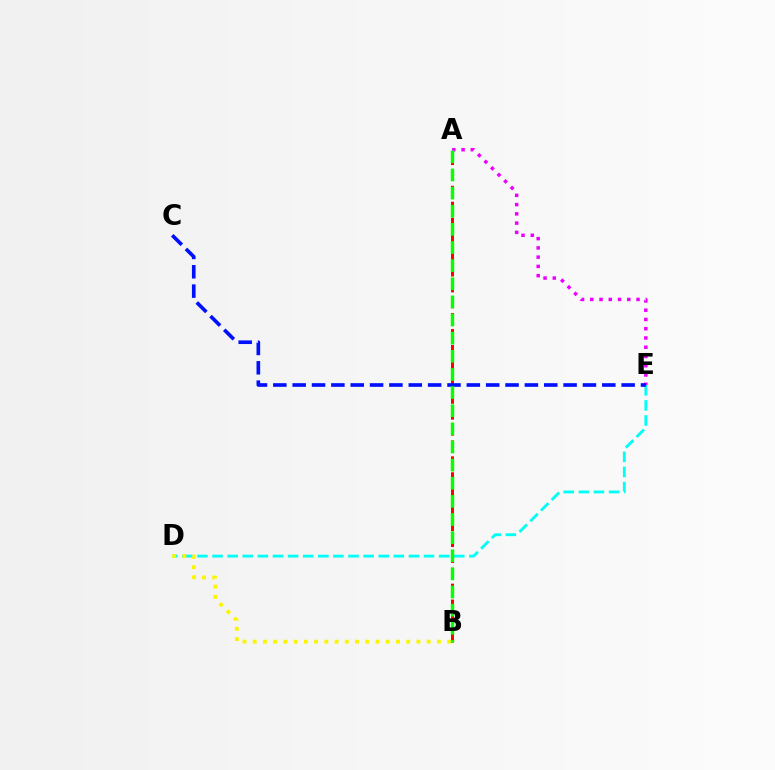{('D', 'E'): [{'color': '#00fff6', 'line_style': 'dashed', 'thickness': 2.05}], ('A', 'B'): [{'color': '#ff0000', 'line_style': 'dashed', 'thickness': 2.16}, {'color': '#08ff00', 'line_style': 'dashed', 'thickness': 2.46}], ('B', 'D'): [{'color': '#fcf500', 'line_style': 'dotted', 'thickness': 2.78}], ('A', 'E'): [{'color': '#ee00ff', 'line_style': 'dotted', 'thickness': 2.52}], ('C', 'E'): [{'color': '#0010ff', 'line_style': 'dashed', 'thickness': 2.63}]}